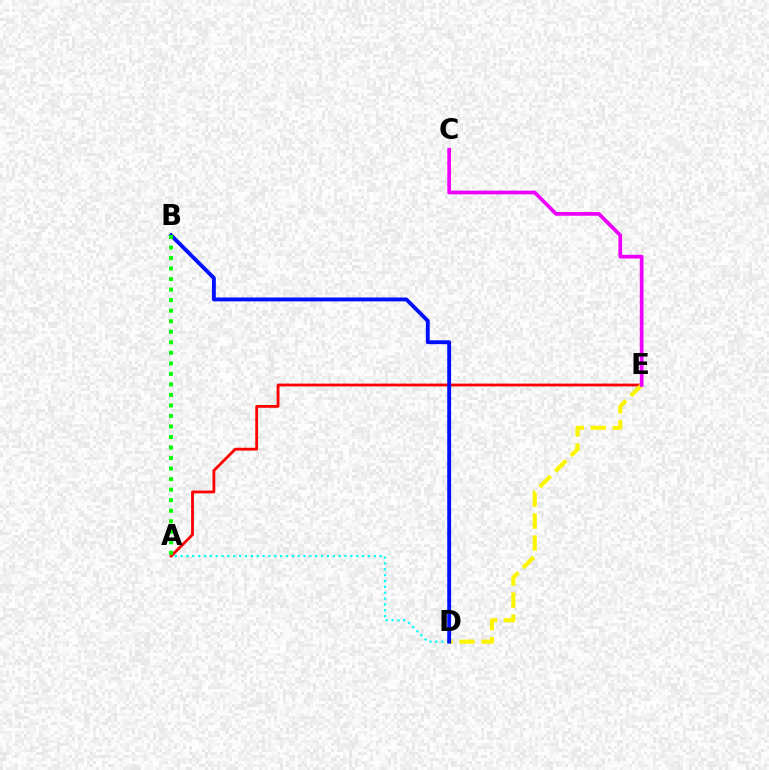{('A', 'E'): [{'color': '#ff0000', 'line_style': 'solid', 'thickness': 2.02}], ('A', 'D'): [{'color': '#00fff6', 'line_style': 'dotted', 'thickness': 1.59}], ('D', 'E'): [{'color': '#fcf500', 'line_style': 'dashed', 'thickness': 2.99}], ('B', 'D'): [{'color': '#0010ff', 'line_style': 'solid', 'thickness': 2.79}], ('C', 'E'): [{'color': '#ee00ff', 'line_style': 'solid', 'thickness': 2.68}], ('A', 'B'): [{'color': '#08ff00', 'line_style': 'dotted', 'thickness': 2.86}]}